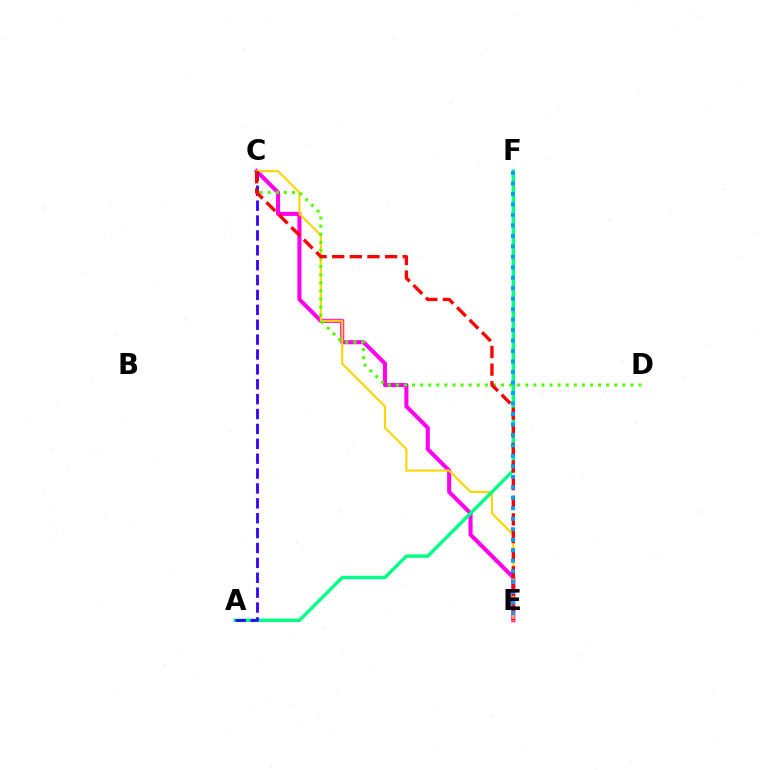{('C', 'E'): [{'color': '#ff00ed', 'line_style': 'solid', 'thickness': 2.93}, {'color': '#ffd500', 'line_style': 'solid', 'thickness': 1.54}, {'color': '#ff0000', 'line_style': 'dashed', 'thickness': 2.39}], ('A', 'F'): [{'color': '#00ff86', 'line_style': 'solid', 'thickness': 2.45}], ('C', 'D'): [{'color': '#4fff00', 'line_style': 'dotted', 'thickness': 2.2}], ('A', 'C'): [{'color': '#3700ff', 'line_style': 'dashed', 'thickness': 2.02}], ('E', 'F'): [{'color': '#009eff', 'line_style': 'dotted', 'thickness': 2.85}]}